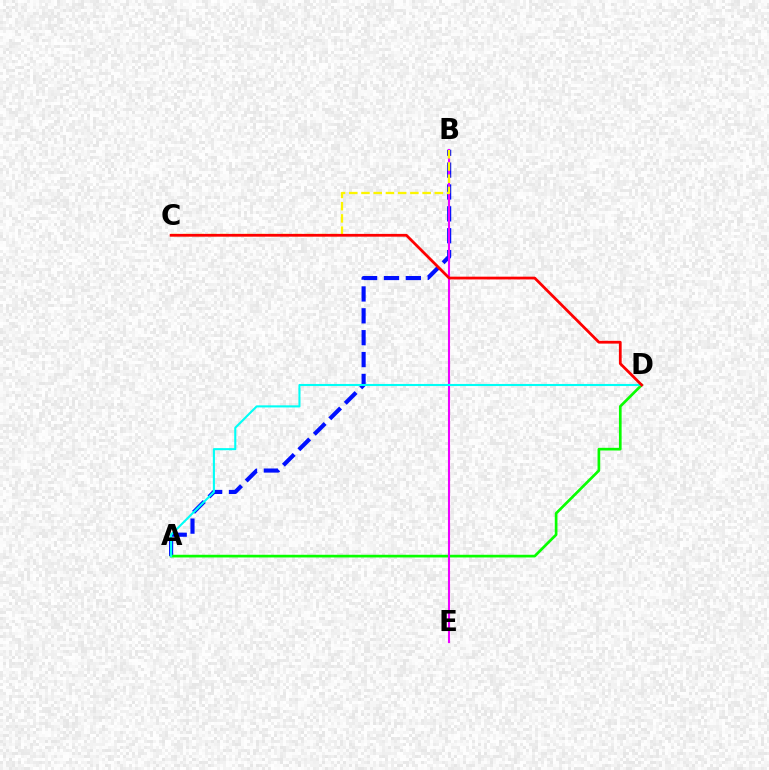{('A', 'B'): [{'color': '#0010ff', 'line_style': 'dashed', 'thickness': 2.97}], ('A', 'D'): [{'color': '#08ff00', 'line_style': 'solid', 'thickness': 1.93}, {'color': '#00fff6', 'line_style': 'solid', 'thickness': 1.51}], ('B', 'E'): [{'color': '#ee00ff', 'line_style': 'solid', 'thickness': 1.51}], ('B', 'C'): [{'color': '#fcf500', 'line_style': 'dashed', 'thickness': 1.66}], ('C', 'D'): [{'color': '#ff0000', 'line_style': 'solid', 'thickness': 1.99}]}